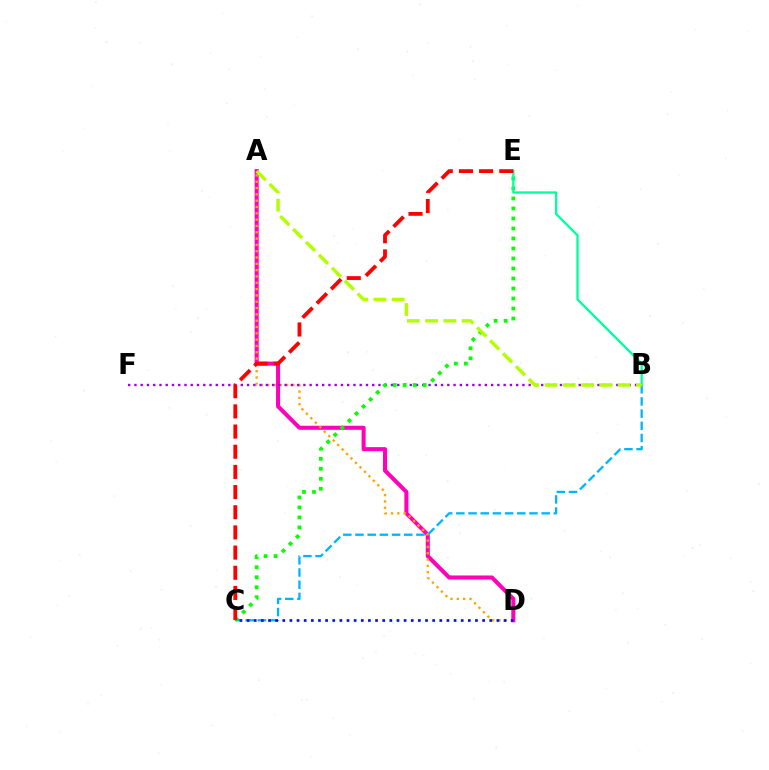{('A', 'D'): [{'color': '#ff00bd', 'line_style': 'solid', 'thickness': 2.91}, {'color': '#ffa500', 'line_style': 'dotted', 'thickness': 1.72}], ('B', 'C'): [{'color': '#00b5ff', 'line_style': 'dashed', 'thickness': 1.66}], ('B', 'F'): [{'color': '#9b00ff', 'line_style': 'dotted', 'thickness': 1.7}], ('C', 'E'): [{'color': '#08ff00', 'line_style': 'dotted', 'thickness': 2.72}, {'color': '#ff0000', 'line_style': 'dashed', 'thickness': 2.74}], ('B', 'E'): [{'color': '#00ff9d', 'line_style': 'solid', 'thickness': 1.66}], ('C', 'D'): [{'color': '#0010ff', 'line_style': 'dotted', 'thickness': 1.94}], ('A', 'B'): [{'color': '#b3ff00', 'line_style': 'dashed', 'thickness': 2.48}]}